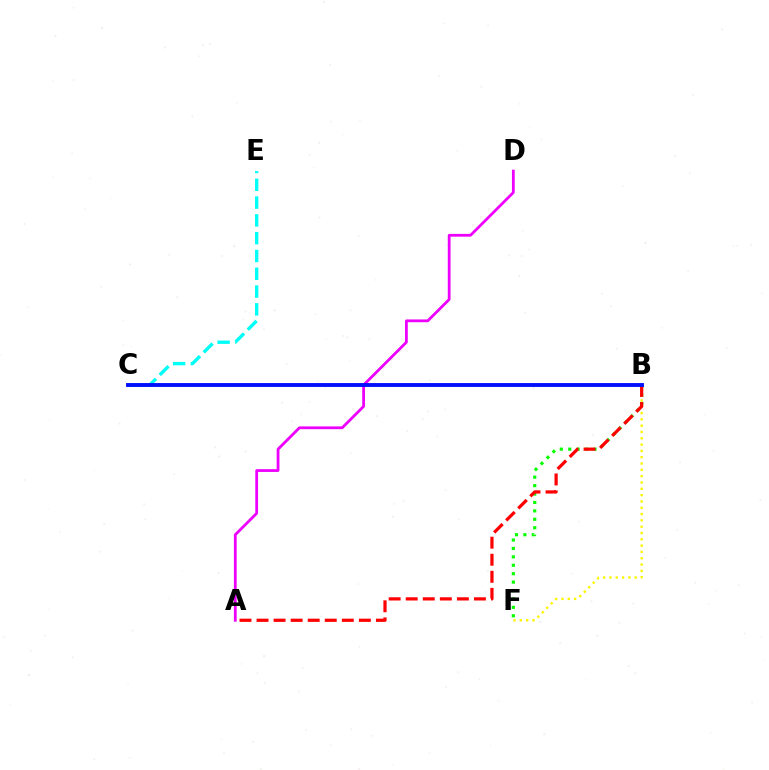{('B', 'F'): [{'color': '#08ff00', 'line_style': 'dotted', 'thickness': 2.29}, {'color': '#fcf500', 'line_style': 'dotted', 'thickness': 1.72}], ('A', 'D'): [{'color': '#ee00ff', 'line_style': 'solid', 'thickness': 2.0}], ('C', 'E'): [{'color': '#00fff6', 'line_style': 'dashed', 'thickness': 2.42}], ('A', 'B'): [{'color': '#ff0000', 'line_style': 'dashed', 'thickness': 2.32}], ('B', 'C'): [{'color': '#0010ff', 'line_style': 'solid', 'thickness': 2.8}]}